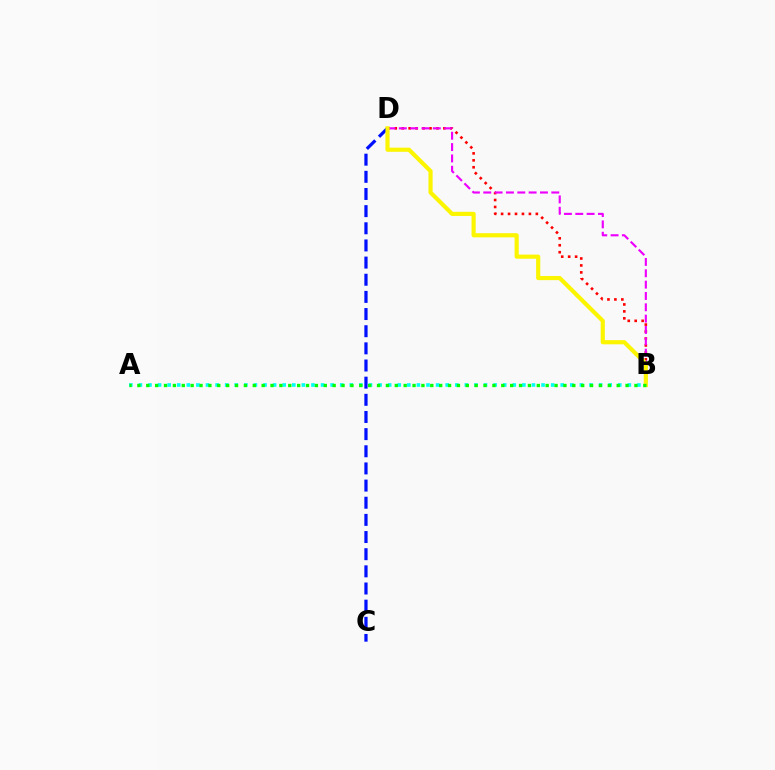{('B', 'D'): [{'color': '#ff0000', 'line_style': 'dotted', 'thickness': 1.89}, {'color': '#ee00ff', 'line_style': 'dashed', 'thickness': 1.54}, {'color': '#fcf500', 'line_style': 'solid', 'thickness': 2.99}], ('A', 'B'): [{'color': '#00fff6', 'line_style': 'dotted', 'thickness': 2.6}, {'color': '#08ff00', 'line_style': 'dotted', 'thickness': 2.41}], ('C', 'D'): [{'color': '#0010ff', 'line_style': 'dashed', 'thickness': 2.33}]}